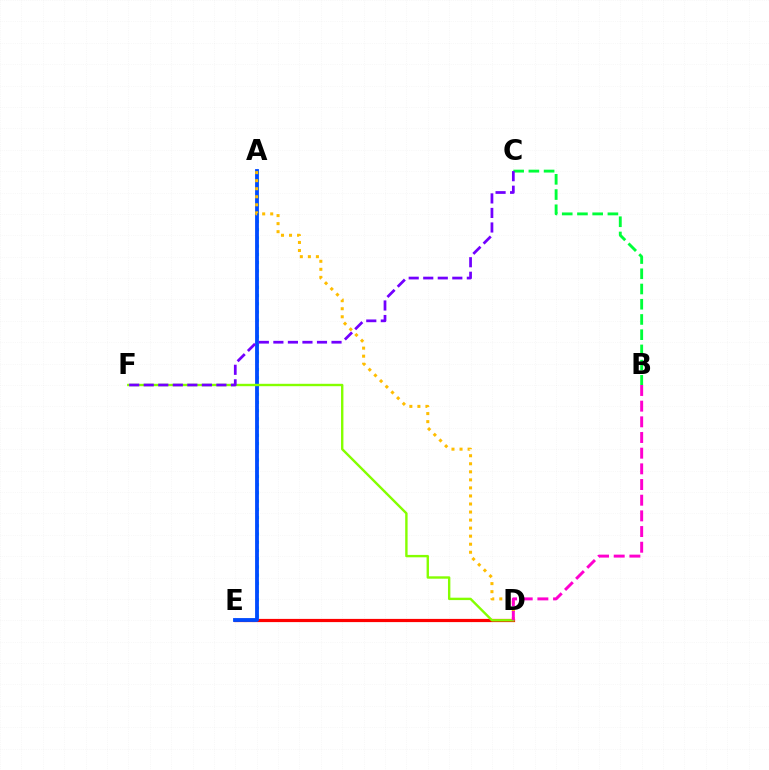{('A', 'E'): [{'color': '#00fff6', 'line_style': 'dotted', 'thickness': 2.23}, {'color': '#004bff', 'line_style': 'solid', 'thickness': 2.75}], ('D', 'E'): [{'color': '#ff0000', 'line_style': 'solid', 'thickness': 2.31}], ('A', 'D'): [{'color': '#ffbd00', 'line_style': 'dotted', 'thickness': 2.19}], ('D', 'F'): [{'color': '#84ff00', 'line_style': 'solid', 'thickness': 1.72}], ('B', 'D'): [{'color': '#ff00cf', 'line_style': 'dashed', 'thickness': 2.13}], ('B', 'C'): [{'color': '#00ff39', 'line_style': 'dashed', 'thickness': 2.07}], ('C', 'F'): [{'color': '#7200ff', 'line_style': 'dashed', 'thickness': 1.97}]}